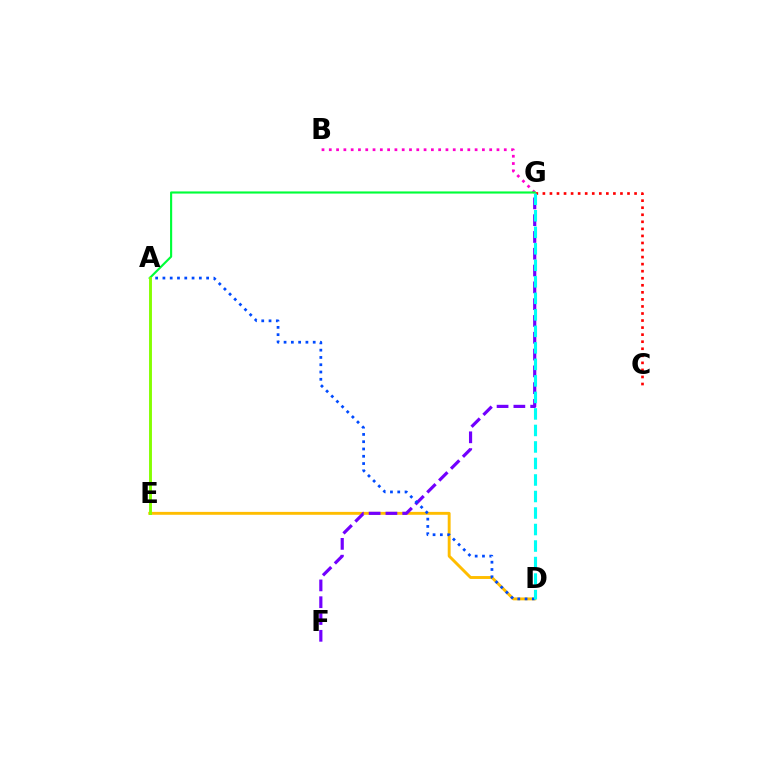{('D', 'E'): [{'color': '#ffbd00', 'line_style': 'solid', 'thickness': 2.09}], ('F', 'G'): [{'color': '#7200ff', 'line_style': 'dashed', 'thickness': 2.28}], ('B', 'G'): [{'color': '#ff00cf', 'line_style': 'dotted', 'thickness': 1.98}], ('C', 'G'): [{'color': '#ff0000', 'line_style': 'dotted', 'thickness': 1.92}], ('A', 'D'): [{'color': '#004bff', 'line_style': 'dotted', 'thickness': 1.98}], ('D', 'G'): [{'color': '#00fff6', 'line_style': 'dashed', 'thickness': 2.24}], ('A', 'G'): [{'color': '#00ff39', 'line_style': 'solid', 'thickness': 1.54}], ('A', 'E'): [{'color': '#84ff00', 'line_style': 'solid', 'thickness': 2.09}]}